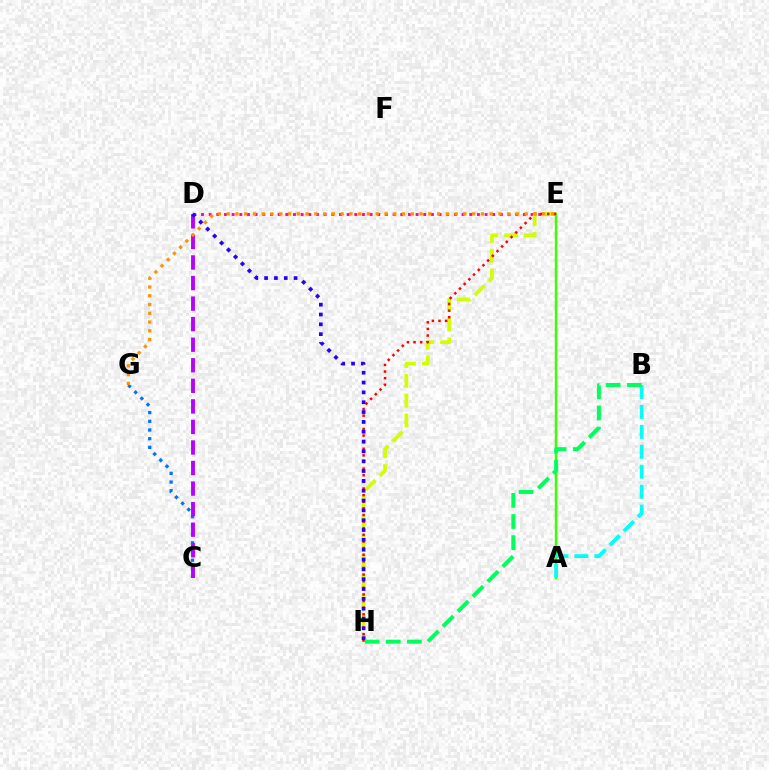{('D', 'E'): [{'color': '#ff00ac', 'line_style': 'dotted', 'thickness': 2.08}], ('E', 'H'): [{'color': '#d1ff00', 'line_style': 'dashed', 'thickness': 2.69}, {'color': '#ff0000', 'line_style': 'dotted', 'thickness': 1.8}], ('A', 'E'): [{'color': '#3dff00', 'line_style': 'solid', 'thickness': 1.75}], ('A', 'B'): [{'color': '#00fff6', 'line_style': 'dashed', 'thickness': 2.71}], ('C', 'G'): [{'color': '#0074ff', 'line_style': 'dotted', 'thickness': 2.36}], ('C', 'D'): [{'color': '#b900ff', 'line_style': 'dashed', 'thickness': 2.79}], ('E', 'G'): [{'color': '#ff9400', 'line_style': 'dotted', 'thickness': 2.38}], ('D', 'H'): [{'color': '#2500ff', 'line_style': 'dotted', 'thickness': 2.67}], ('B', 'H'): [{'color': '#00ff5c', 'line_style': 'dashed', 'thickness': 2.87}]}